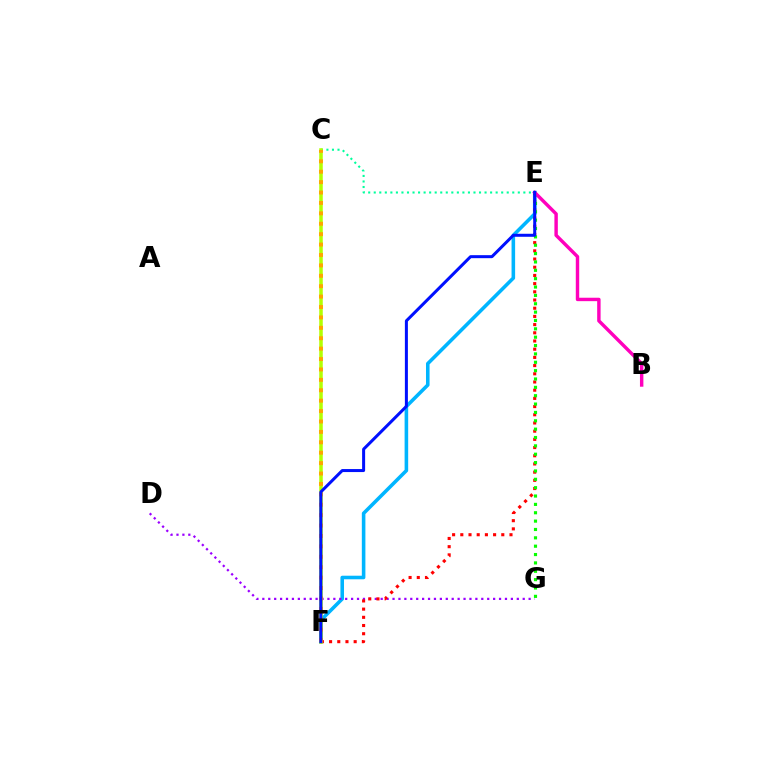{('E', 'F'): [{'color': '#00b5ff', 'line_style': 'solid', 'thickness': 2.57}, {'color': '#ff0000', 'line_style': 'dotted', 'thickness': 2.23}, {'color': '#0010ff', 'line_style': 'solid', 'thickness': 2.17}], ('D', 'G'): [{'color': '#9b00ff', 'line_style': 'dotted', 'thickness': 1.61}], ('C', 'E'): [{'color': '#00ff9d', 'line_style': 'dotted', 'thickness': 1.51}], ('C', 'F'): [{'color': '#b3ff00', 'line_style': 'solid', 'thickness': 2.54}, {'color': '#ffa500', 'line_style': 'dotted', 'thickness': 2.83}], ('E', 'G'): [{'color': '#08ff00', 'line_style': 'dotted', 'thickness': 2.27}], ('B', 'E'): [{'color': '#ff00bd', 'line_style': 'solid', 'thickness': 2.46}]}